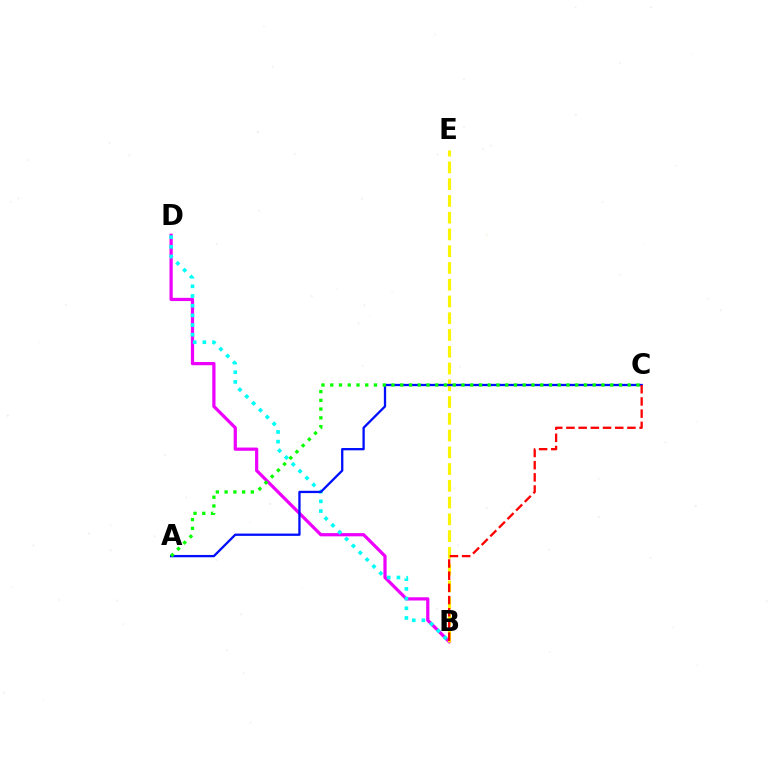{('B', 'D'): [{'color': '#ee00ff', 'line_style': 'solid', 'thickness': 2.32}, {'color': '#00fff6', 'line_style': 'dotted', 'thickness': 2.63}], ('B', 'E'): [{'color': '#fcf500', 'line_style': 'dashed', 'thickness': 2.28}], ('A', 'C'): [{'color': '#0010ff', 'line_style': 'solid', 'thickness': 1.66}, {'color': '#08ff00', 'line_style': 'dotted', 'thickness': 2.38}], ('B', 'C'): [{'color': '#ff0000', 'line_style': 'dashed', 'thickness': 1.66}]}